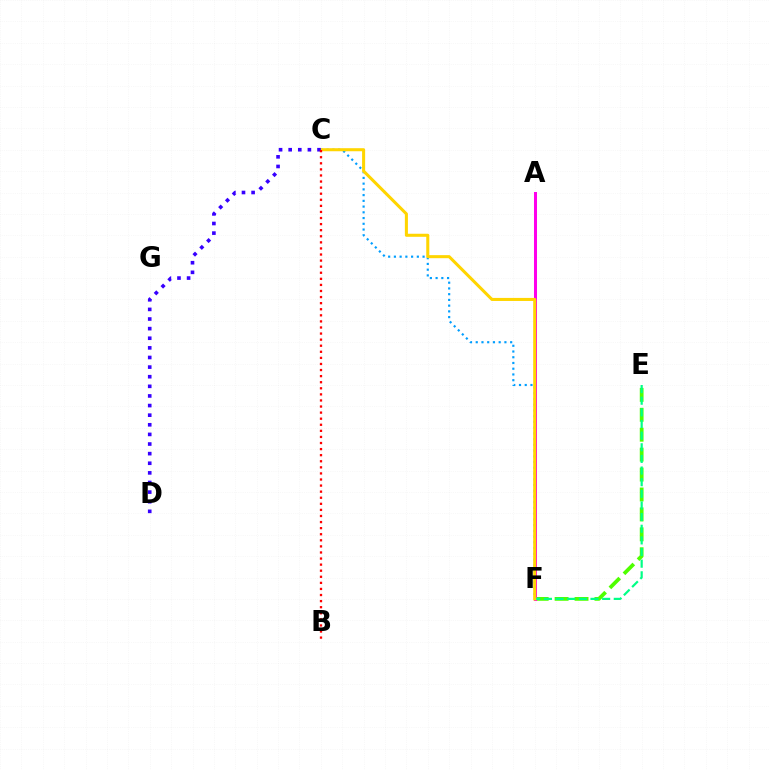{('C', 'F'): [{'color': '#009eff', 'line_style': 'dotted', 'thickness': 1.56}, {'color': '#ffd500', 'line_style': 'solid', 'thickness': 2.2}], ('E', 'F'): [{'color': '#4fff00', 'line_style': 'dashed', 'thickness': 2.71}, {'color': '#00ff86', 'line_style': 'dashed', 'thickness': 1.58}], ('A', 'F'): [{'color': '#ff00ed', 'line_style': 'solid', 'thickness': 2.18}], ('C', 'D'): [{'color': '#3700ff', 'line_style': 'dotted', 'thickness': 2.61}], ('B', 'C'): [{'color': '#ff0000', 'line_style': 'dotted', 'thickness': 1.65}]}